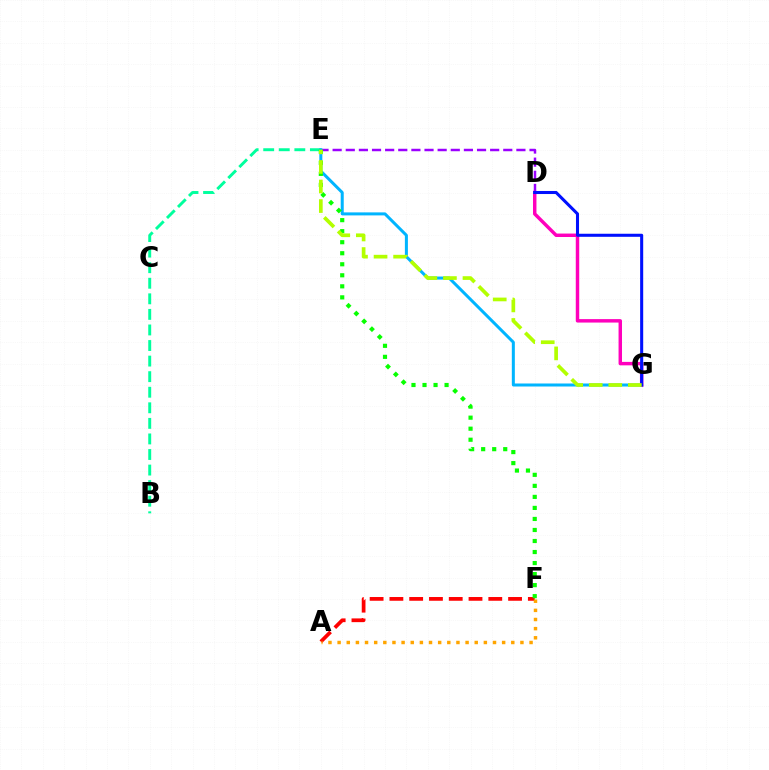{('A', 'F'): [{'color': '#ff0000', 'line_style': 'dashed', 'thickness': 2.69}, {'color': '#ffa500', 'line_style': 'dotted', 'thickness': 2.48}], ('D', 'E'): [{'color': '#9b00ff', 'line_style': 'dashed', 'thickness': 1.78}], ('B', 'E'): [{'color': '#00ff9d', 'line_style': 'dashed', 'thickness': 2.11}], ('E', 'G'): [{'color': '#00b5ff', 'line_style': 'solid', 'thickness': 2.17}, {'color': '#b3ff00', 'line_style': 'dashed', 'thickness': 2.66}], ('D', 'G'): [{'color': '#ff00bd', 'line_style': 'solid', 'thickness': 2.48}, {'color': '#0010ff', 'line_style': 'solid', 'thickness': 2.2}], ('E', 'F'): [{'color': '#08ff00', 'line_style': 'dotted', 'thickness': 3.0}]}